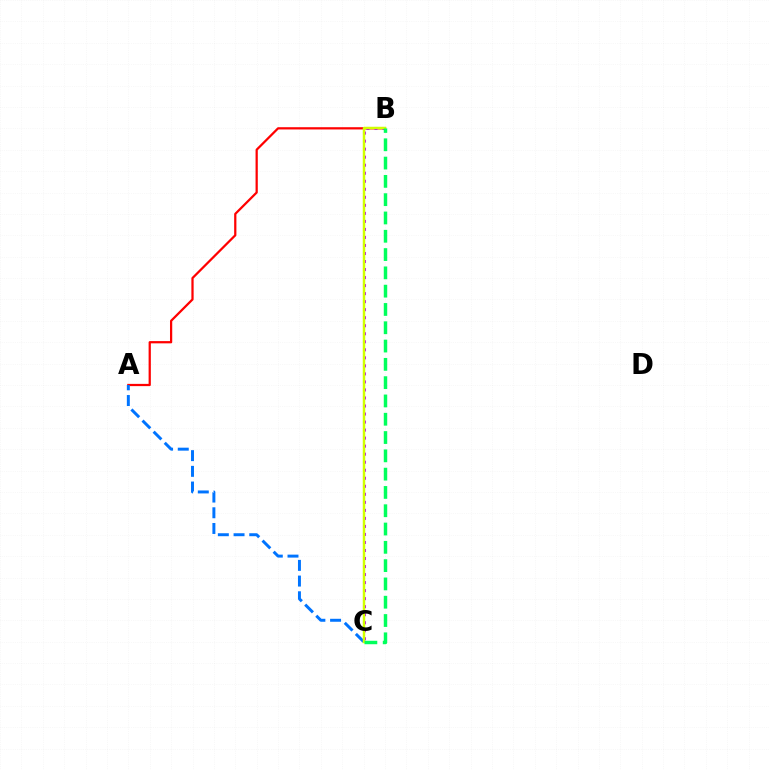{('A', 'B'): [{'color': '#ff0000', 'line_style': 'solid', 'thickness': 1.61}], ('A', 'C'): [{'color': '#0074ff', 'line_style': 'dashed', 'thickness': 2.13}], ('B', 'C'): [{'color': '#b900ff', 'line_style': 'dotted', 'thickness': 2.18}, {'color': '#d1ff00', 'line_style': 'solid', 'thickness': 1.78}, {'color': '#00ff5c', 'line_style': 'dashed', 'thickness': 2.49}]}